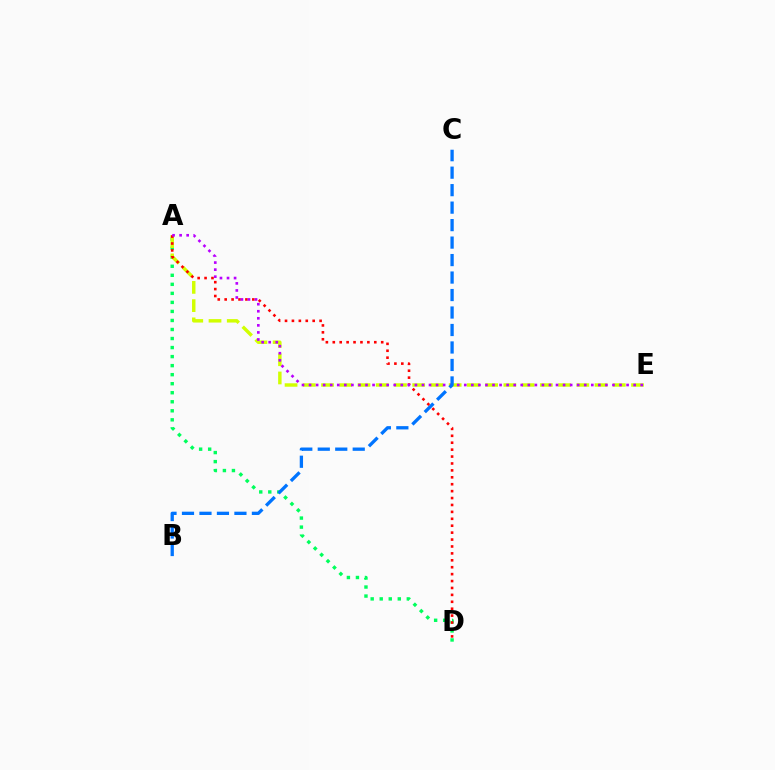{('A', 'D'): [{'color': '#00ff5c', 'line_style': 'dotted', 'thickness': 2.45}, {'color': '#ff0000', 'line_style': 'dotted', 'thickness': 1.88}], ('A', 'E'): [{'color': '#d1ff00', 'line_style': 'dashed', 'thickness': 2.48}, {'color': '#b900ff', 'line_style': 'dotted', 'thickness': 1.92}], ('B', 'C'): [{'color': '#0074ff', 'line_style': 'dashed', 'thickness': 2.37}]}